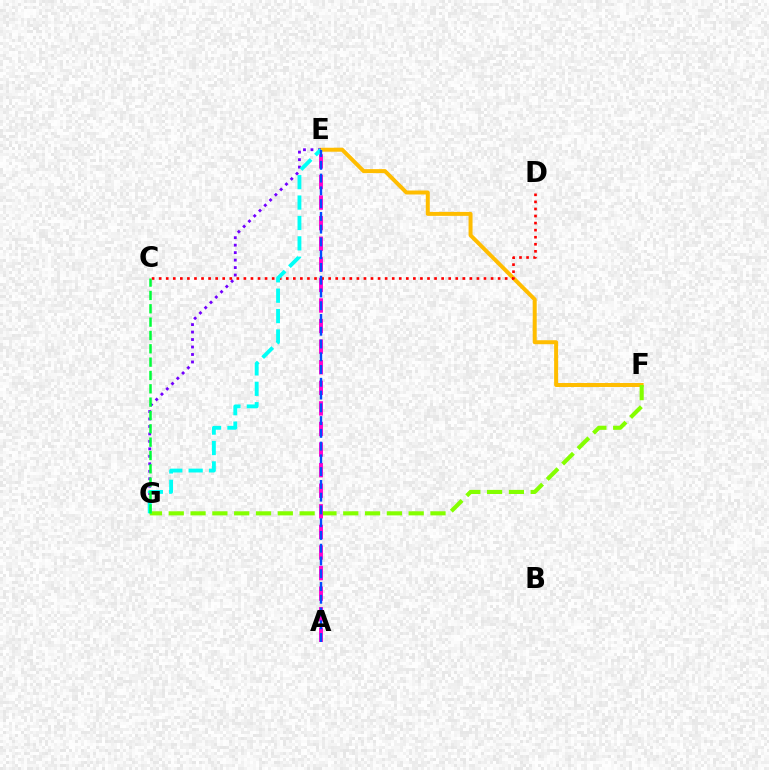{('E', 'F'): [{'color': '#ffbd00', 'line_style': 'solid', 'thickness': 2.86}], ('F', 'G'): [{'color': '#84ff00', 'line_style': 'dashed', 'thickness': 2.96}], ('E', 'G'): [{'color': '#7200ff', 'line_style': 'dotted', 'thickness': 2.03}, {'color': '#00fff6', 'line_style': 'dashed', 'thickness': 2.77}], ('A', 'E'): [{'color': '#ff00cf', 'line_style': 'dashed', 'thickness': 2.8}, {'color': '#004bff', 'line_style': 'dashed', 'thickness': 1.73}], ('C', 'D'): [{'color': '#ff0000', 'line_style': 'dotted', 'thickness': 1.92}], ('C', 'G'): [{'color': '#00ff39', 'line_style': 'dashed', 'thickness': 1.81}]}